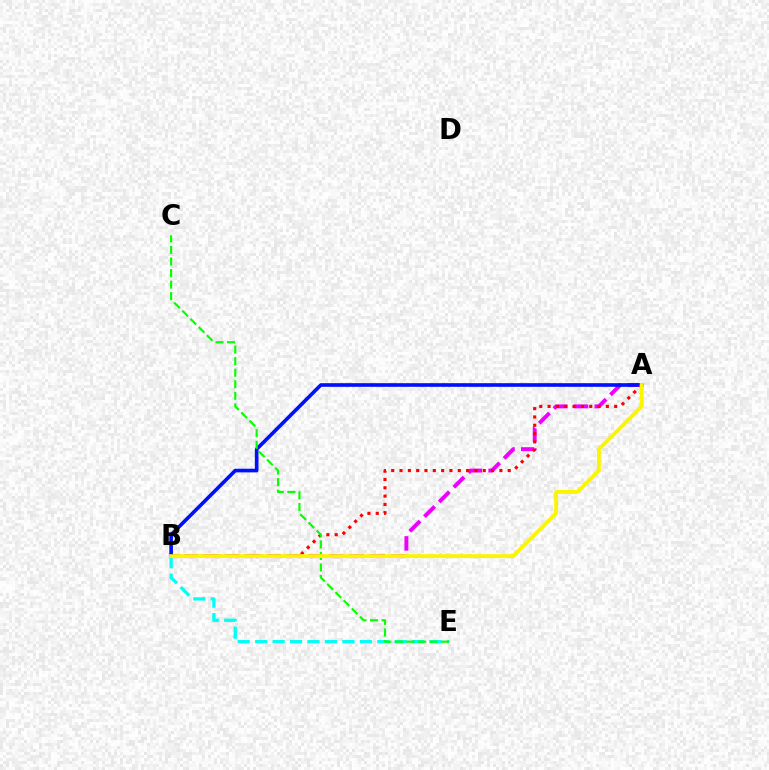{('A', 'B'): [{'color': '#ee00ff', 'line_style': 'dashed', 'thickness': 2.82}, {'color': '#0010ff', 'line_style': 'solid', 'thickness': 2.63}, {'color': '#ff0000', 'line_style': 'dotted', 'thickness': 2.26}, {'color': '#fcf500', 'line_style': 'solid', 'thickness': 2.78}], ('B', 'E'): [{'color': '#00fff6', 'line_style': 'dashed', 'thickness': 2.37}], ('C', 'E'): [{'color': '#08ff00', 'line_style': 'dashed', 'thickness': 1.57}]}